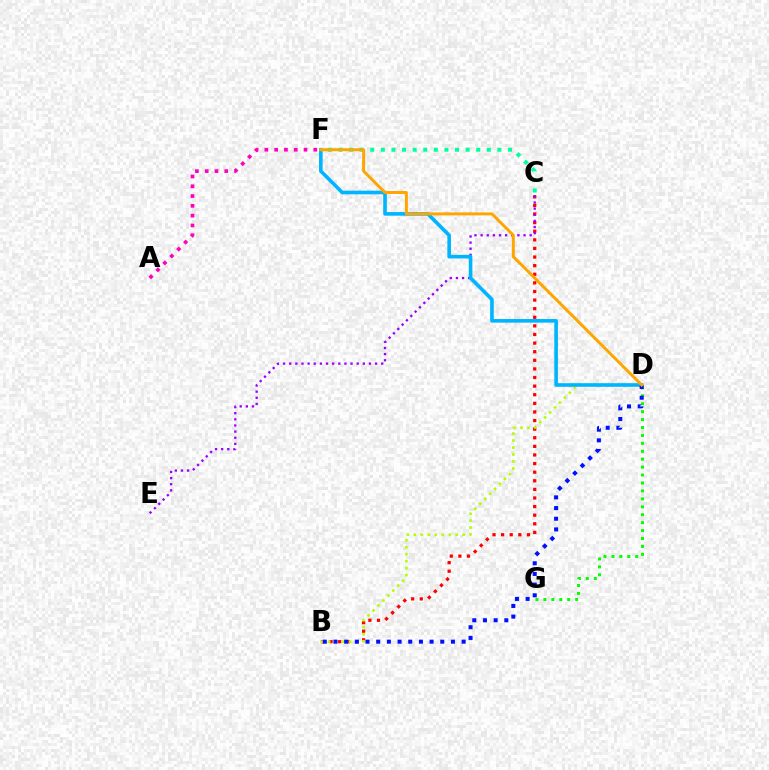{('B', 'C'): [{'color': '#ff0000', 'line_style': 'dotted', 'thickness': 2.34}], ('C', 'E'): [{'color': '#9b00ff', 'line_style': 'dotted', 'thickness': 1.67}], ('B', 'D'): [{'color': '#b3ff00', 'line_style': 'dotted', 'thickness': 1.9}, {'color': '#0010ff', 'line_style': 'dotted', 'thickness': 2.9}], ('D', 'F'): [{'color': '#00b5ff', 'line_style': 'solid', 'thickness': 2.6}, {'color': '#ffa500', 'line_style': 'solid', 'thickness': 2.14}], ('D', 'G'): [{'color': '#08ff00', 'line_style': 'dotted', 'thickness': 2.15}], ('A', 'F'): [{'color': '#ff00bd', 'line_style': 'dotted', 'thickness': 2.66}], ('C', 'F'): [{'color': '#00ff9d', 'line_style': 'dotted', 'thickness': 2.88}]}